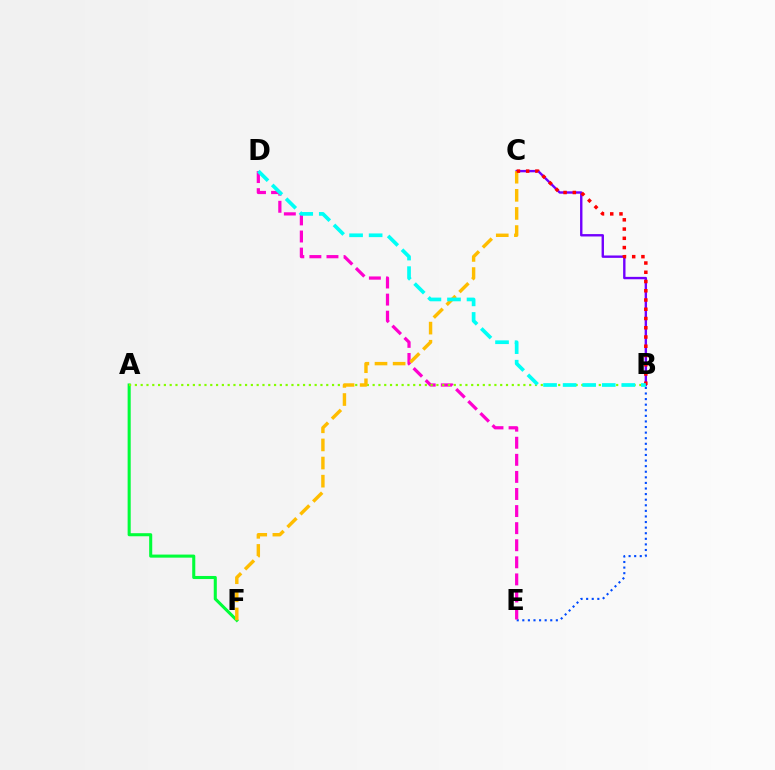{('B', 'E'): [{'color': '#004bff', 'line_style': 'dotted', 'thickness': 1.52}], ('A', 'F'): [{'color': '#00ff39', 'line_style': 'solid', 'thickness': 2.21}], ('B', 'C'): [{'color': '#7200ff', 'line_style': 'solid', 'thickness': 1.72}, {'color': '#ff0000', 'line_style': 'dotted', 'thickness': 2.51}], ('D', 'E'): [{'color': '#ff00cf', 'line_style': 'dashed', 'thickness': 2.32}], ('A', 'B'): [{'color': '#84ff00', 'line_style': 'dotted', 'thickness': 1.58}], ('C', 'F'): [{'color': '#ffbd00', 'line_style': 'dashed', 'thickness': 2.46}], ('B', 'D'): [{'color': '#00fff6', 'line_style': 'dashed', 'thickness': 2.66}]}